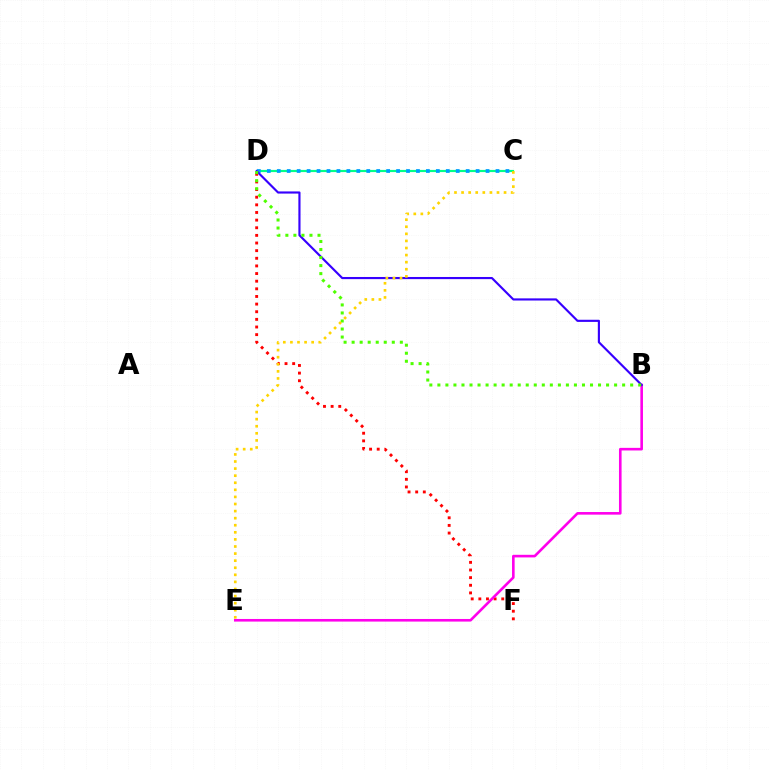{('D', 'F'): [{'color': '#ff0000', 'line_style': 'dotted', 'thickness': 2.07}], ('C', 'D'): [{'color': '#00ff86', 'line_style': 'solid', 'thickness': 1.57}, {'color': '#009eff', 'line_style': 'dotted', 'thickness': 2.7}], ('B', 'E'): [{'color': '#ff00ed', 'line_style': 'solid', 'thickness': 1.88}], ('B', 'D'): [{'color': '#3700ff', 'line_style': 'solid', 'thickness': 1.55}, {'color': '#4fff00', 'line_style': 'dotted', 'thickness': 2.18}], ('C', 'E'): [{'color': '#ffd500', 'line_style': 'dotted', 'thickness': 1.92}]}